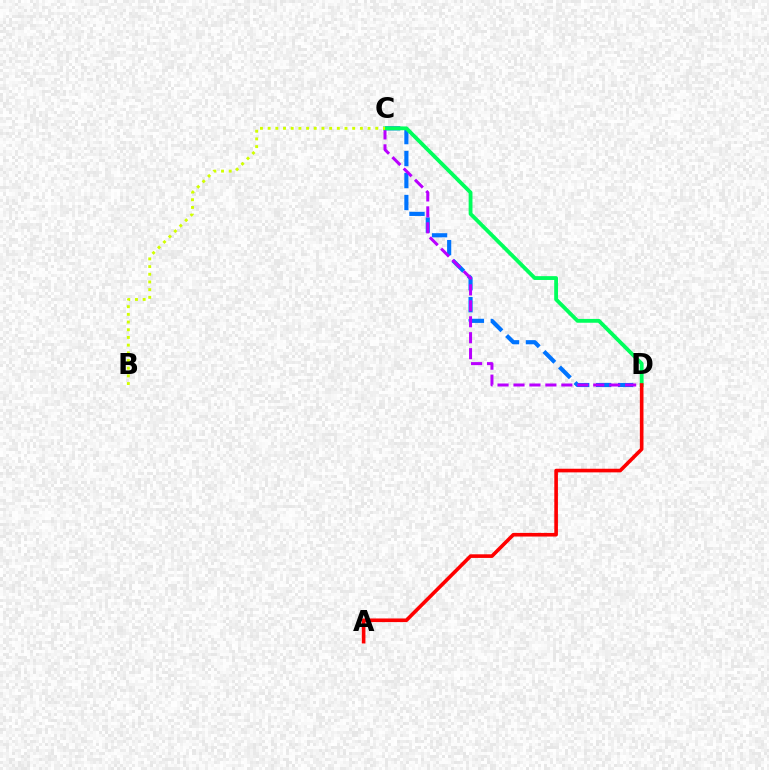{('C', 'D'): [{'color': '#0074ff', 'line_style': 'dashed', 'thickness': 2.99}, {'color': '#b900ff', 'line_style': 'dashed', 'thickness': 2.17}, {'color': '#00ff5c', 'line_style': 'solid', 'thickness': 2.75}], ('A', 'D'): [{'color': '#ff0000', 'line_style': 'solid', 'thickness': 2.61}], ('B', 'C'): [{'color': '#d1ff00', 'line_style': 'dotted', 'thickness': 2.09}]}